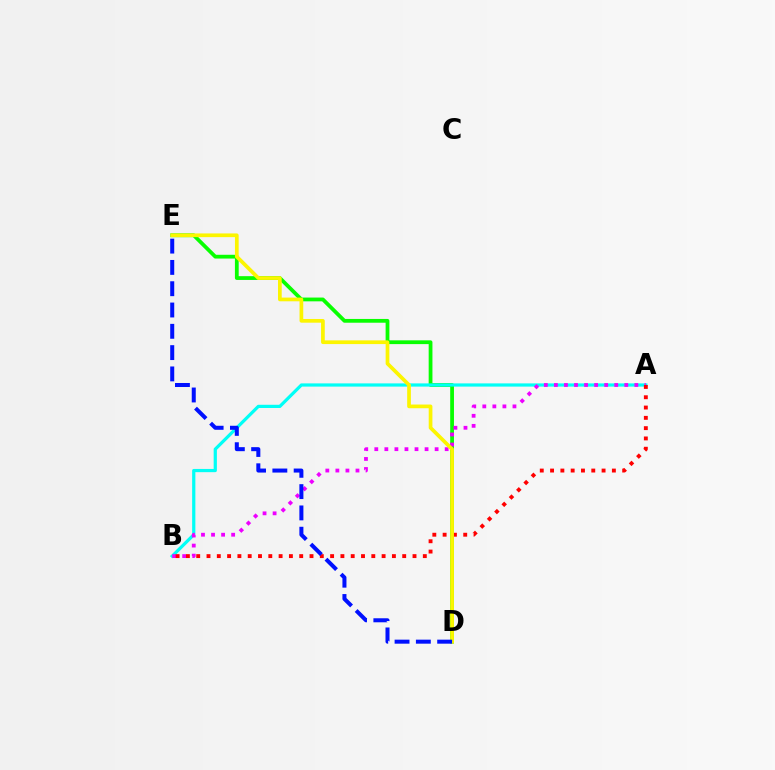{('D', 'E'): [{'color': '#08ff00', 'line_style': 'solid', 'thickness': 2.72}, {'color': '#fcf500', 'line_style': 'solid', 'thickness': 2.67}, {'color': '#0010ff', 'line_style': 'dashed', 'thickness': 2.89}], ('A', 'B'): [{'color': '#00fff6', 'line_style': 'solid', 'thickness': 2.32}, {'color': '#ee00ff', 'line_style': 'dotted', 'thickness': 2.73}, {'color': '#ff0000', 'line_style': 'dotted', 'thickness': 2.8}]}